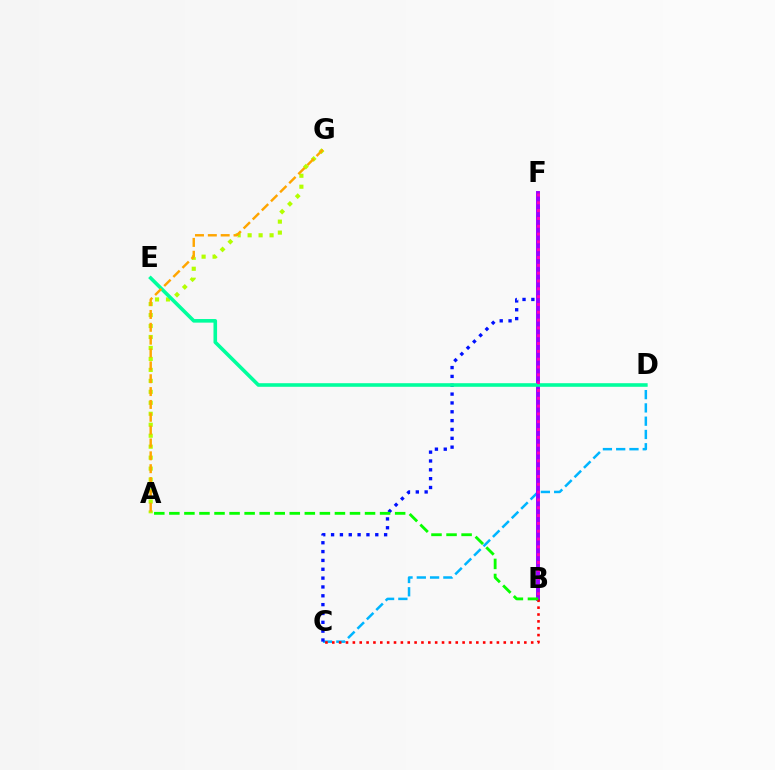{('C', 'D'): [{'color': '#00b5ff', 'line_style': 'dashed', 'thickness': 1.8}], ('C', 'F'): [{'color': '#0010ff', 'line_style': 'dotted', 'thickness': 2.4}], ('B', 'F'): [{'color': '#9b00ff', 'line_style': 'solid', 'thickness': 2.82}, {'color': '#ff00bd', 'line_style': 'dotted', 'thickness': 2.12}], ('B', 'C'): [{'color': '#ff0000', 'line_style': 'dotted', 'thickness': 1.86}], ('A', 'G'): [{'color': '#b3ff00', 'line_style': 'dotted', 'thickness': 2.98}, {'color': '#ffa500', 'line_style': 'dashed', 'thickness': 1.75}], ('D', 'E'): [{'color': '#00ff9d', 'line_style': 'solid', 'thickness': 2.59}], ('A', 'B'): [{'color': '#08ff00', 'line_style': 'dashed', 'thickness': 2.04}]}